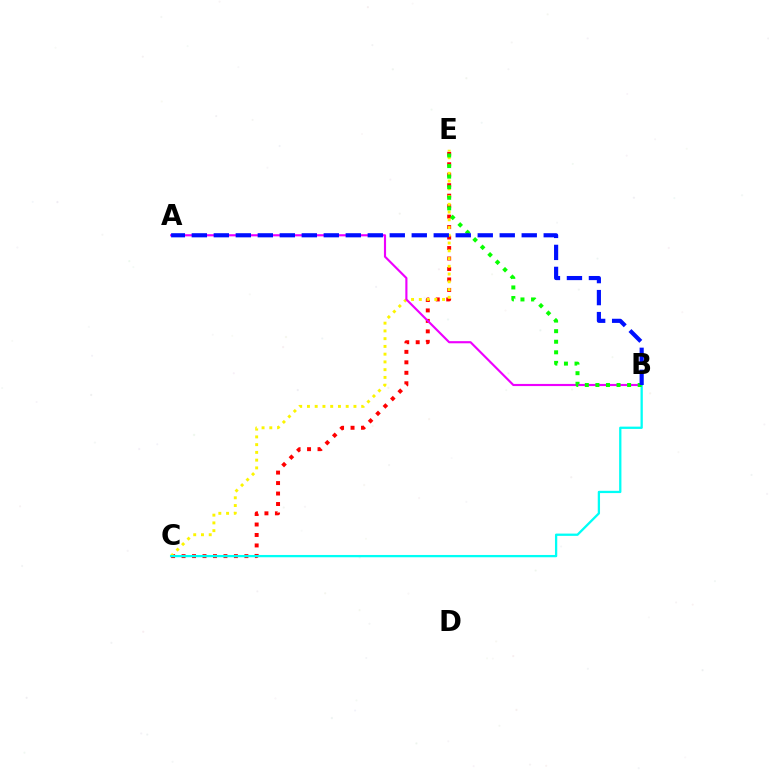{('C', 'E'): [{'color': '#ff0000', 'line_style': 'dotted', 'thickness': 2.85}, {'color': '#fcf500', 'line_style': 'dotted', 'thickness': 2.11}], ('A', 'B'): [{'color': '#ee00ff', 'line_style': 'solid', 'thickness': 1.54}, {'color': '#0010ff', 'line_style': 'dashed', 'thickness': 2.99}], ('B', 'C'): [{'color': '#00fff6', 'line_style': 'solid', 'thickness': 1.65}], ('B', 'E'): [{'color': '#08ff00', 'line_style': 'dotted', 'thickness': 2.87}]}